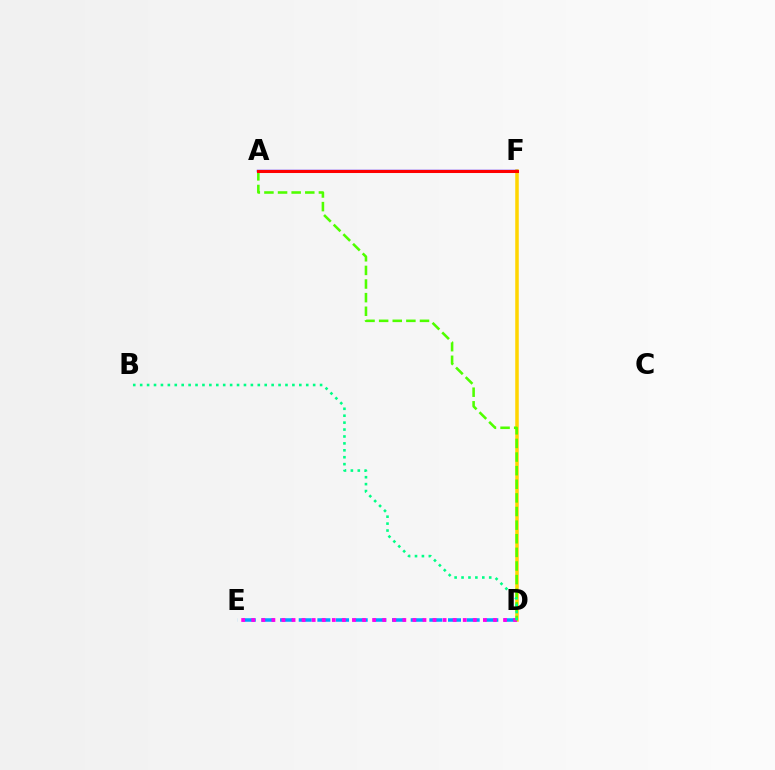{('D', 'E'): [{'color': '#009eff', 'line_style': 'dashed', 'thickness': 2.54}, {'color': '#ff00ed', 'line_style': 'dotted', 'thickness': 2.74}], ('D', 'F'): [{'color': '#ffd500', 'line_style': 'solid', 'thickness': 2.53}], ('A', 'F'): [{'color': '#3700ff', 'line_style': 'solid', 'thickness': 1.75}, {'color': '#ff0000', 'line_style': 'solid', 'thickness': 2.18}], ('A', 'D'): [{'color': '#4fff00', 'line_style': 'dashed', 'thickness': 1.85}], ('B', 'D'): [{'color': '#00ff86', 'line_style': 'dotted', 'thickness': 1.88}]}